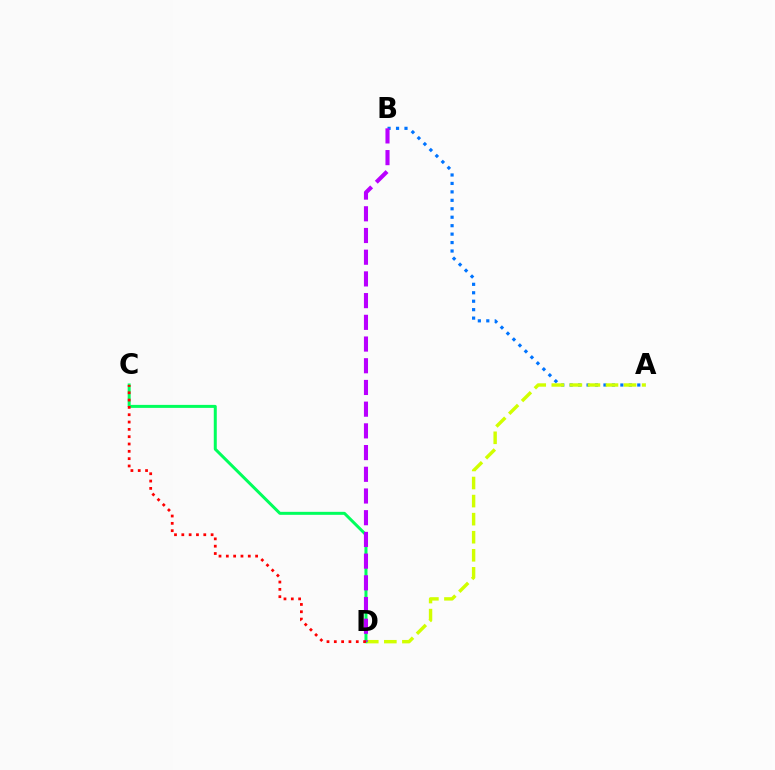{('A', 'B'): [{'color': '#0074ff', 'line_style': 'dotted', 'thickness': 2.3}], ('A', 'D'): [{'color': '#d1ff00', 'line_style': 'dashed', 'thickness': 2.45}], ('C', 'D'): [{'color': '#00ff5c', 'line_style': 'solid', 'thickness': 2.16}, {'color': '#ff0000', 'line_style': 'dotted', 'thickness': 1.99}], ('B', 'D'): [{'color': '#b900ff', 'line_style': 'dashed', 'thickness': 2.95}]}